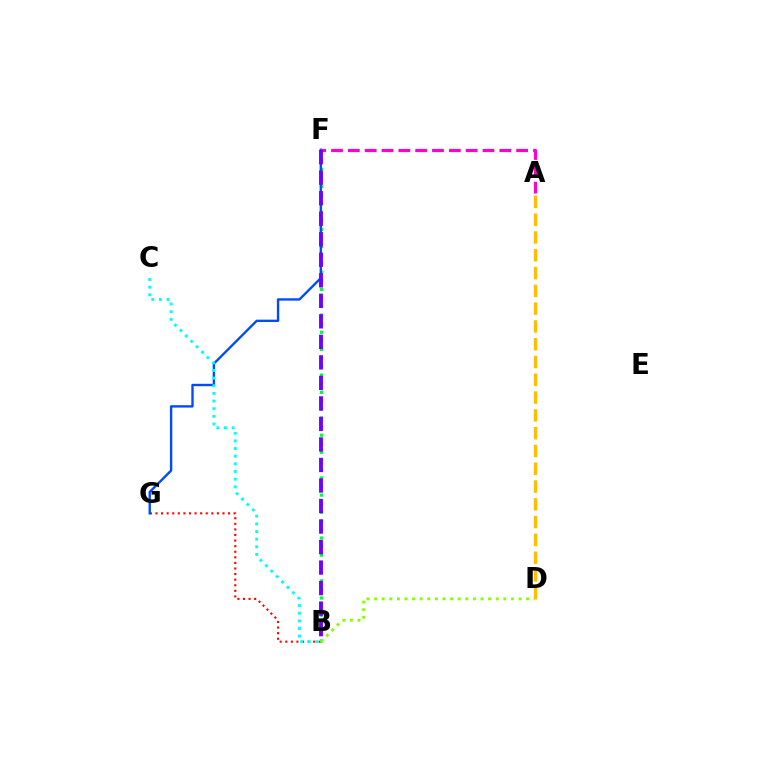{('B', 'G'): [{'color': '#ff0000', 'line_style': 'dotted', 'thickness': 1.52}], ('B', 'F'): [{'color': '#00ff39', 'line_style': 'dotted', 'thickness': 2.33}, {'color': '#7200ff', 'line_style': 'dashed', 'thickness': 2.79}], ('F', 'G'): [{'color': '#004bff', 'line_style': 'solid', 'thickness': 1.71}], ('B', 'D'): [{'color': '#84ff00', 'line_style': 'dotted', 'thickness': 2.06}], ('B', 'C'): [{'color': '#00fff6', 'line_style': 'dotted', 'thickness': 2.08}], ('A', 'F'): [{'color': '#ff00cf', 'line_style': 'dashed', 'thickness': 2.29}], ('A', 'D'): [{'color': '#ffbd00', 'line_style': 'dashed', 'thickness': 2.42}]}